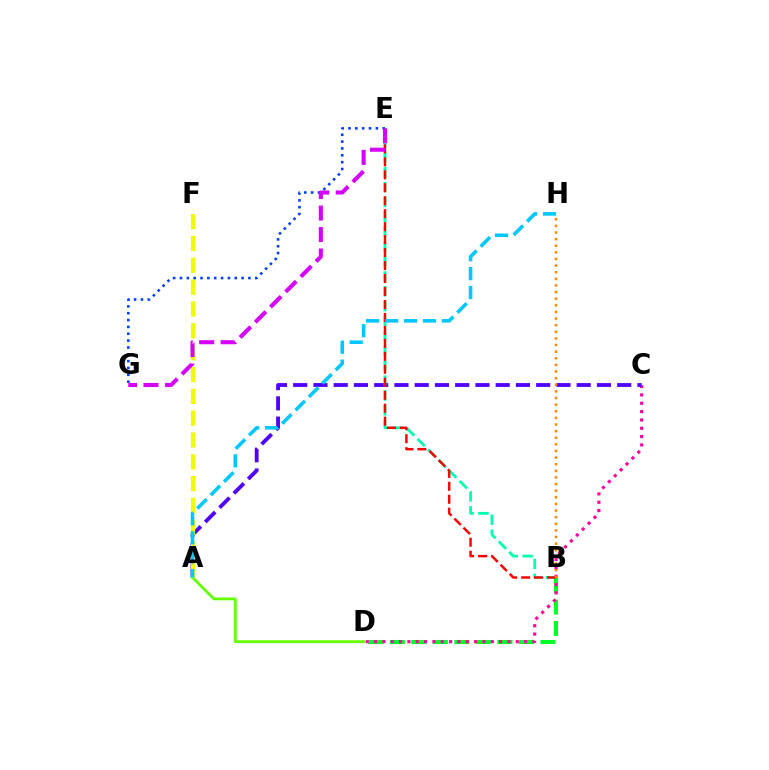{('B', 'D'): [{'color': '#00ff27', 'line_style': 'dashed', 'thickness': 2.92}], ('C', 'D'): [{'color': '#ff00a0', 'line_style': 'dotted', 'thickness': 2.27}], ('A', 'D'): [{'color': '#66ff00', 'line_style': 'solid', 'thickness': 2.02}], ('A', 'C'): [{'color': '#4f00ff', 'line_style': 'dashed', 'thickness': 2.75}], ('B', 'E'): [{'color': '#00ffaf', 'line_style': 'dashed', 'thickness': 2.02}, {'color': '#ff0000', 'line_style': 'dashed', 'thickness': 1.76}], ('A', 'F'): [{'color': '#eeff00', 'line_style': 'dashed', 'thickness': 2.97}], ('B', 'H'): [{'color': '#ff8800', 'line_style': 'dotted', 'thickness': 1.8}], ('A', 'H'): [{'color': '#00c7ff', 'line_style': 'dashed', 'thickness': 2.57}], ('E', 'G'): [{'color': '#003fff', 'line_style': 'dotted', 'thickness': 1.86}, {'color': '#d600ff', 'line_style': 'dashed', 'thickness': 2.92}]}